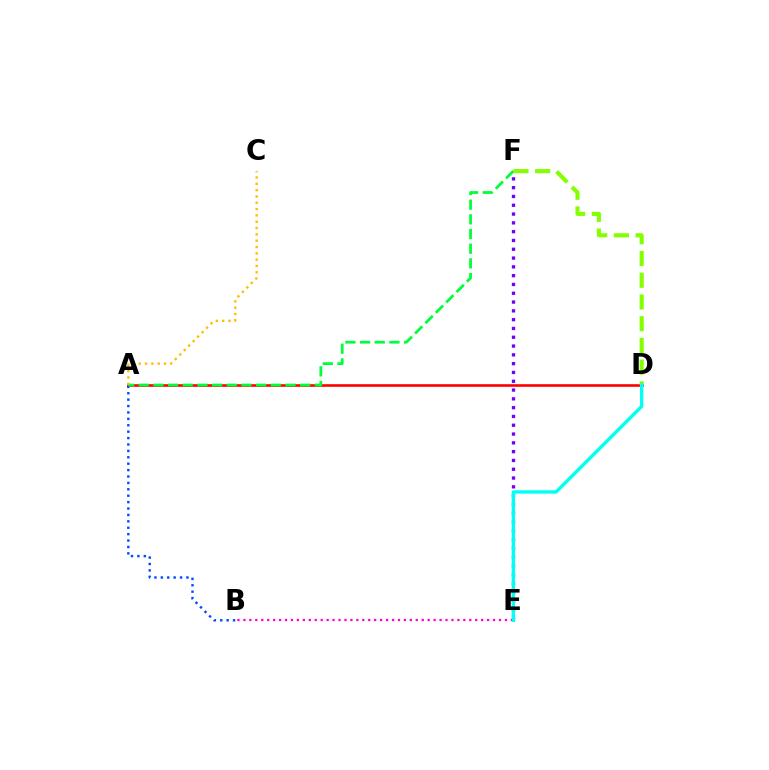{('A', 'D'): [{'color': '#ff0000', 'line_style': 'solid', 'thickness': 1.88}], ('A', 'B'): [{'color': '#004bff', 'line_style': 'dotted', 'thickness': 1.74}], ('A', 'F'): [{'color': '#00ff39', 'line_style': 'dashed', 'thickness': 1.99}], ('B', 'E'): [{'color': '#ff00cf', 'line_style': 'dotted', 'thickness': 1.61}], ('A', 'C'): [{'color': '#ffbd00', 'line_style': 'dotted', 'thickness': 1.72}], ('E', 'F'): [{'color': '#7200ff', 'line_style': 'dotted', 'thickness': 2.39}], ('D', 'F'): [{'color': '#84ff00', 'line_style': 'dashed', 'thickness': 2.95}], ('D', 'E'): [{'color': '#00fff6', 'line_style': 'solid', 'thickness': 2.42}]}